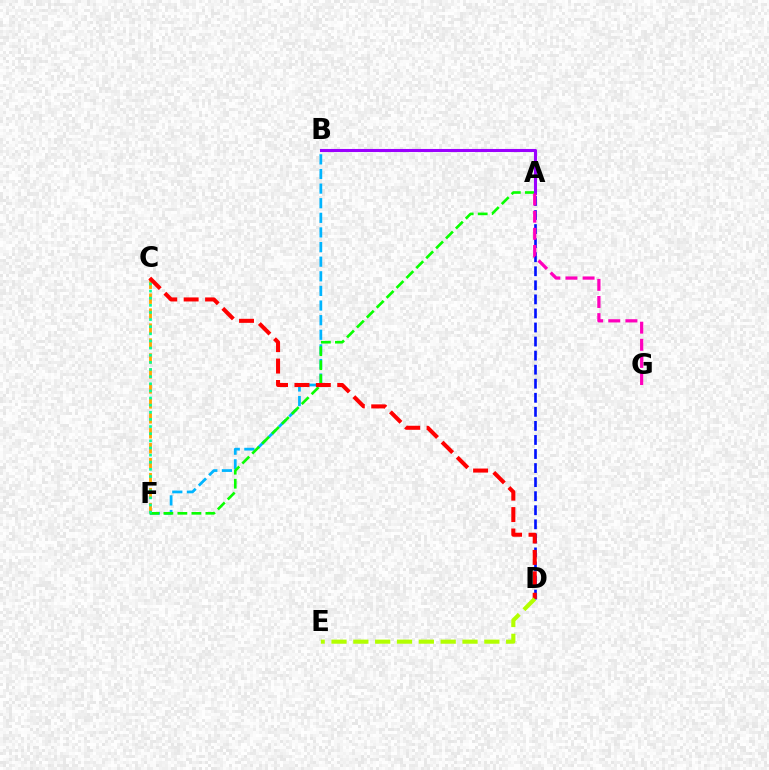{('B', 'F'): [{'color': '#00b5ff', 'line_style': 'dashed', 'thickness': 1.99}], ('C', 'F'): [{'color': '#ffa500', 'line_style': 'dashed', 'thickness': 2.03}, {'color': '#00ff9d', 'line_style': 'dotted', 'thickness': 1.94}], ('A', 'F'): [{'color': '#08ff00', 'line_style': 'dashed', 'thickness': 1.9}], ('A', 'B'): [{'color': '#9b00ff', 'line_style': 'solid', 'thickness': 2.22}], ('A', 'D'): [{'color': '#0010ff', 'line_style': 'dashed', 'thickness': 1.91}], ('A', 'G'): [{'color': '#ff00bd', 'line_style': 'dashed', 'thickness': 2.33}], ('C', 'D'): [{'color': '#ff0000', 'line_style': 'dashed', 'thickness': 2.91}], ('D', 'E'): [{'color': '#b3ff00', 'line_style': 'dashed', 'thickness': 2.97}]}